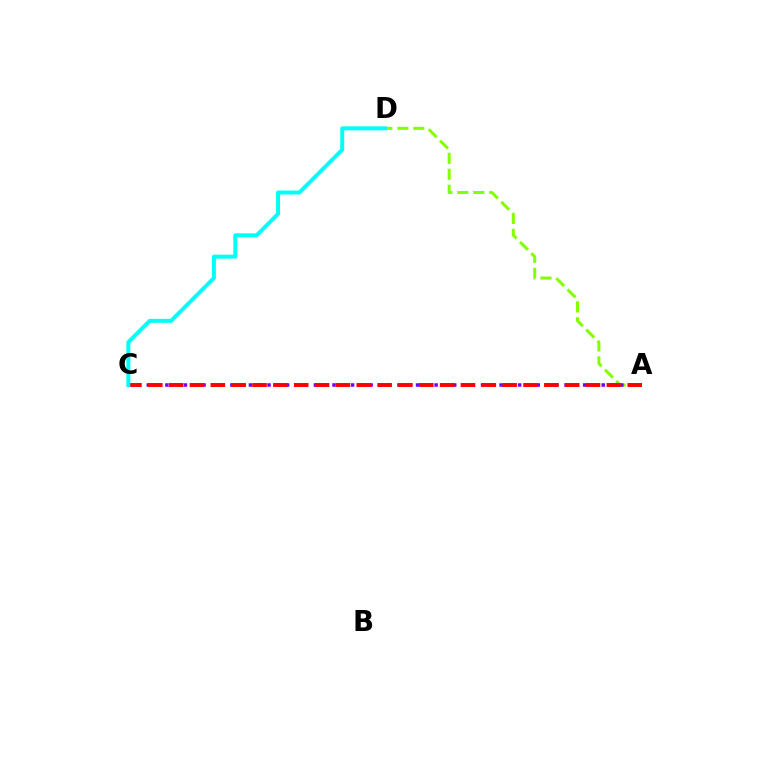{('A', 'D'): [{'color': '#84ff00', 'line_style': 'dashed', 'thickness': 2.17}], ('A', 'C'): [{'color': '#7200ff', 'line_style': 'dotted', 'thickness': 2.52}, {'color': '#ff0000', 'line_style': 'dashed', 'thickness': 2.83}], ('C', 'D'): [{'color': '#00fff6', 'line_style': 'solid', 'thickness': 2.85}]}